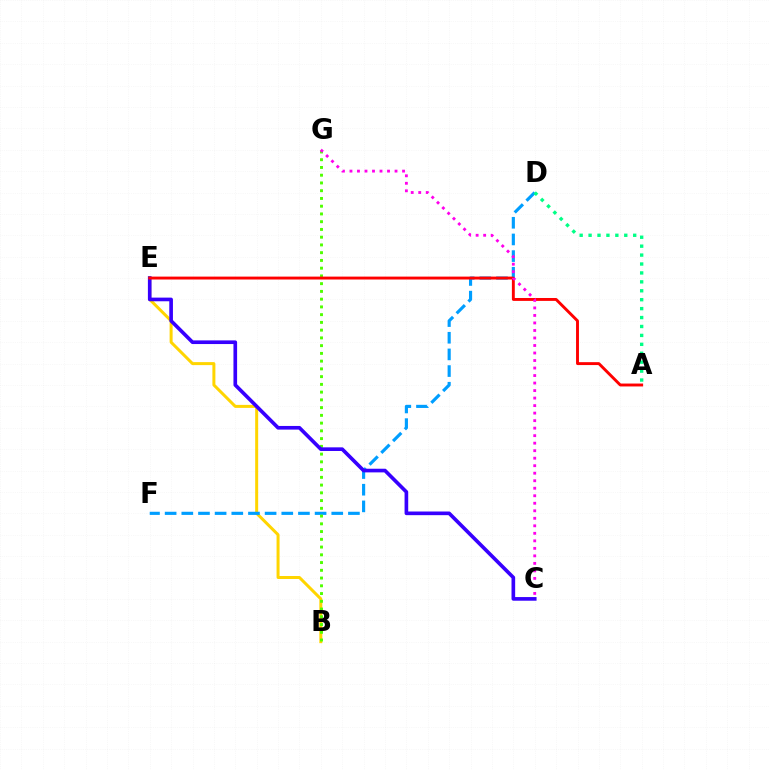{('B', 'E'): [{'color': '#ffd500', 'line_style': 'solid', 'thickness': 2.16}], ('D', 'F'): [{'color': '#009eff', 'line_style': 'dashed', 'thickness': 2.26}], ('B', 'G'): [{'color': '#4fff00', 'line_style': 'dotted', 'thickness': 2.1}], ('C', 'E'): [{'color': '#3700ff', 'line_style': 'solid', 'thickness': 2.63}], ('A', 'E'): [{'color': '#ff0000', 'line_style': 'solid', 'thickness': 2.09}], ('C', 'G'): [{'color': '#ff00ed', 'line_style': 'dotted', 'thickness': 2.04}], ('A', 'D'): [{'color': '#00ff86', 'line_style': 'dotted', 'thickness': 2.42}]}